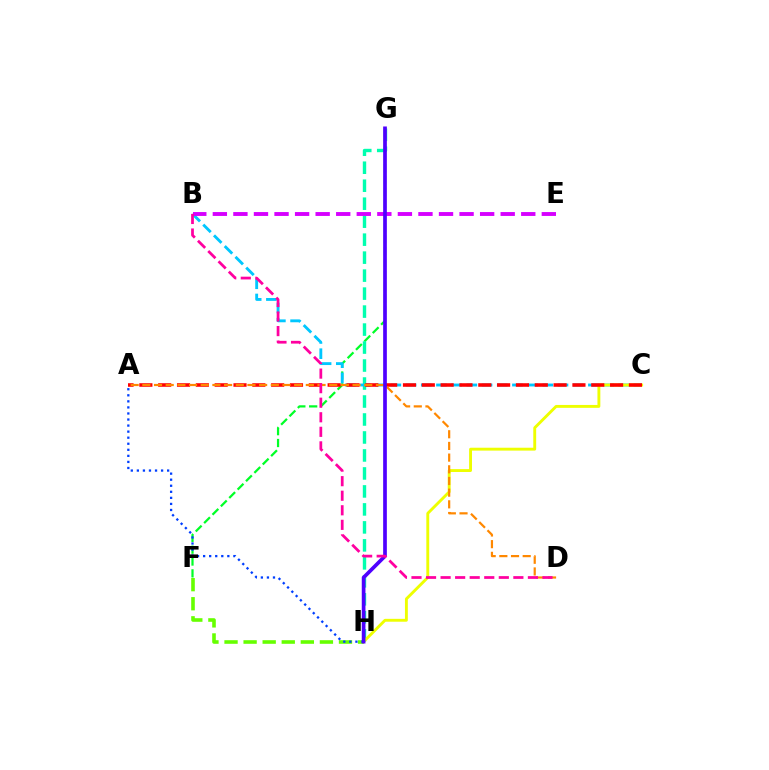{('F', 'G'): [{'color': '#00ff27', 'line_style': 'dashed', 'thickness': 1.61}], ('G', 'H'): [{'color': '#00ffaf', 'line_style': 'dashed', 'thickness': 2.44}, {'color': '#4f00ff', 'line_style': 'solid', 'thickness': 2.66}], ('B', 'C'): [{'color': '#00c7ff', 'line_style': 'dashed', 'thickness': 2.06}], ('F', 'H'): [{'color': '#66ff00', 'line_style': 'dashed', 'thickness': 2.59}], ('C', 'H'): [{'color': '#eeff00', 'line_style': 'solid', 'thickness': 2.08}], ('A', 'C'): [{'color': '#ff0000', 'line_style': 'dashed', 'thickness': 2.56}], ('B', 'E'): [{'color': '#d600ff', 'line_style': 'dashed', 'thickness': 2.79}], ('A', 'H'): [{'color': '#003fff', 'line_style': 'dotted', 'thickness': 1.65}], ('A', 'D'): [{'color': '#ff8800', 'line_style': 'dashed', 'thickness': 1.59}], ('B', 'D'): [{'color': '#ff00a0', 'line_style': 'dashed', 'thickness': 1.98}]}